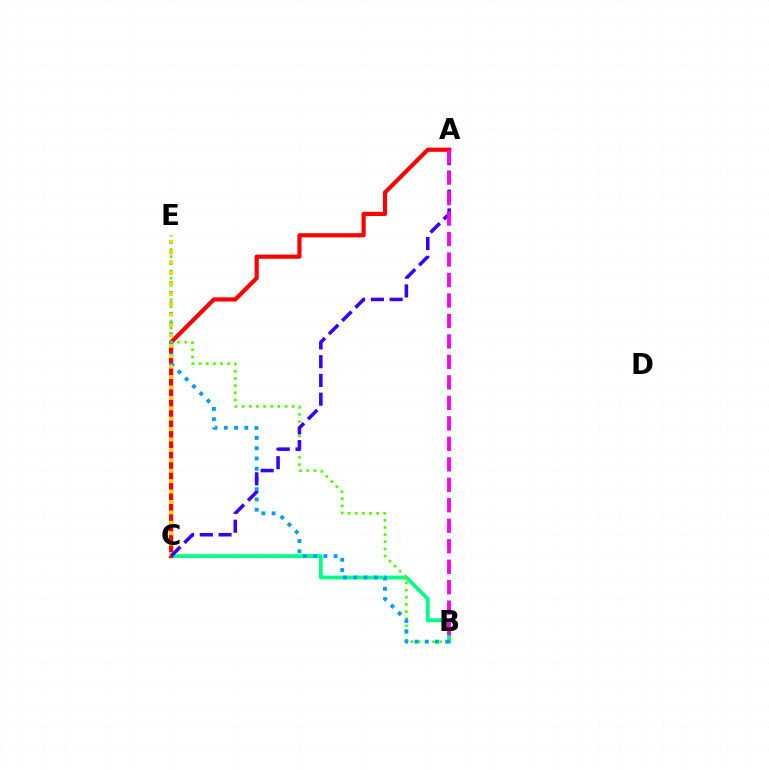{('B', 'C'): [{'color': '#00ff86', 'line_style': 'solid', 'thickness': 2.75}], ('A', 'C'): [{'color': '#ff0000', 'line_style': 'solid', 'thickness': 2.99}, {'color': '#3700ff', 'line_style': 'dashed', 'thickness': 2.55}], ('B', 'E'): [{'color': '#4fff00', 'line_style': 'dotted', 'thickness': 1.94}, {'color': '#009eff', 'line_style': 'dotted', 'thickness': 2.79}], ('C', 'E'): [{'color': '#ffd500', 'line_style': 'dotted', 'thickness': 2.83}], ('A', 'B'): [{'color': '#ff00ed', 'line_style': 'dashed', 'thickness': 2.78}]}